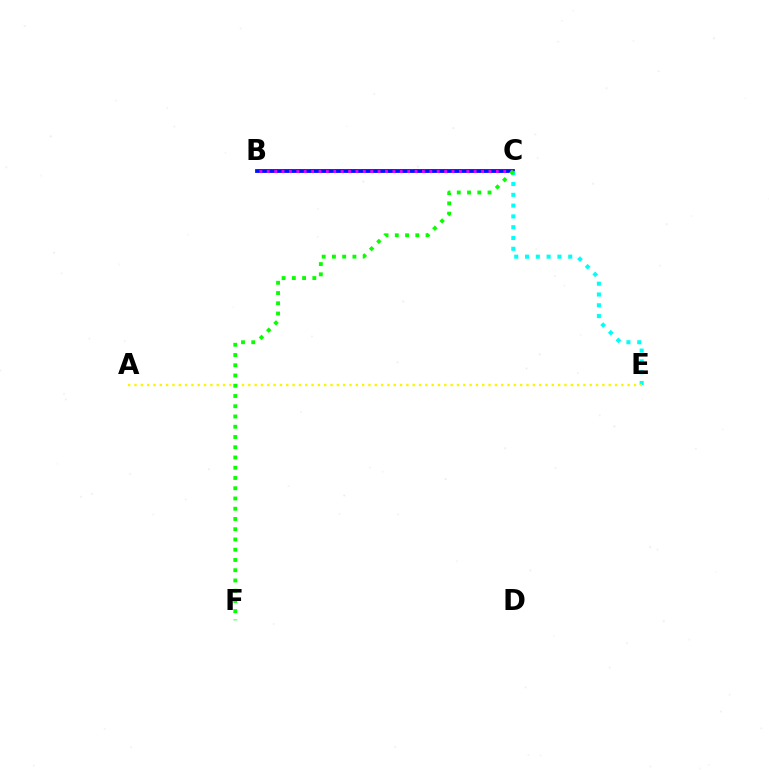{('B', 'C'): [{'color': '#ff0000', 'line_style': 'dashed', 'thickness': 1.77}, {'color': '#0010ff', 'line_style': 'solid', 'thickness': 2.73}, {'color': '#ee00ff', 'line_style': 'dotted', 'thickness': 2.01}], ('C', 'E'): [{'color': '#00fff6', 'line_style': 'dotted', 'thickness': 2.93}], ('A', 'E'): [{'color': '#fcf500', 'line_style': 'dotted', 'thickness': 1.72}], ('C', 'F'): [{'color': '#08ff00', 'line_style': 'dotted', 'thickness': 2.78}]}